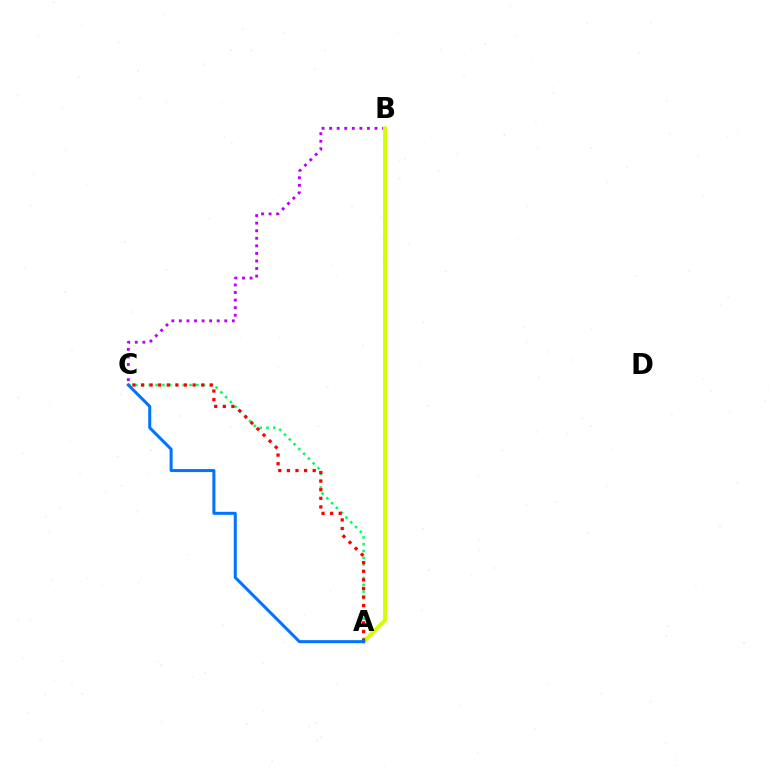{('B', 'C'): [{'color': '#b900ff', 'line_style': 'dotted', 'thickness': 2.06}], ('A', 'B'): [{'color': '#d1ff00', 'line_style': 'solid', 'thickness': 2.81}], ('A', 'C'): [{'color': '#00ff5c', 'line_style': 'dotted', 'thickness': 1.84}, {'color': '#ff0000', 'line_style': 'dotted', 'thickness': 2.34}, {'color': '#0074ff', 'line_style': 'solid', 'thickness': 2.17}]}